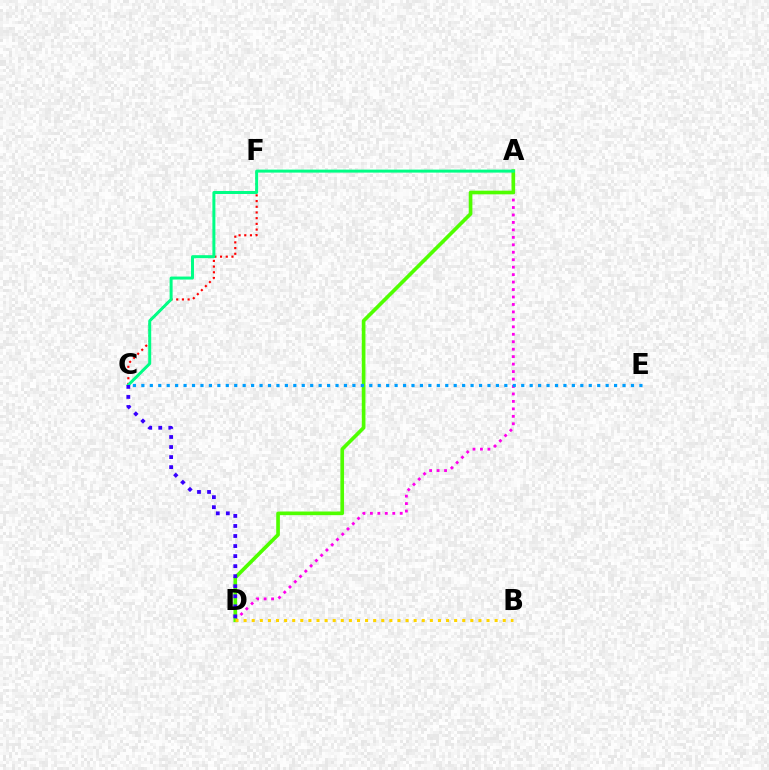{('C', 'F'): [{'color': '#ff0000', 'line_style': 'dotted', 'thickness': 1.55}], ('A', 'D'): [{'color': '#ff00ed', 'line_style': 'dotted', 'thickness': 2.03}, {'color': '#4fff00', 'line_style': 'solid', 'thickness': 2.63}], ('B', 'D'): [{'color': '#ffd500', 'line_style': 'dotted', 'thickness': 2.2}], ('A', 'C'): [{'color': '#00ff86', 'line_style': 'solid', 'thickness': 2.15}], ('C', 'D'): [{'color': '#3700ff', 'line_style': 'dotted', 'thickness': 2.73}], ('C', 'E'): [{'color': '#009eff', 'line_style': 'dotted', 'thickness': 2.29}]}